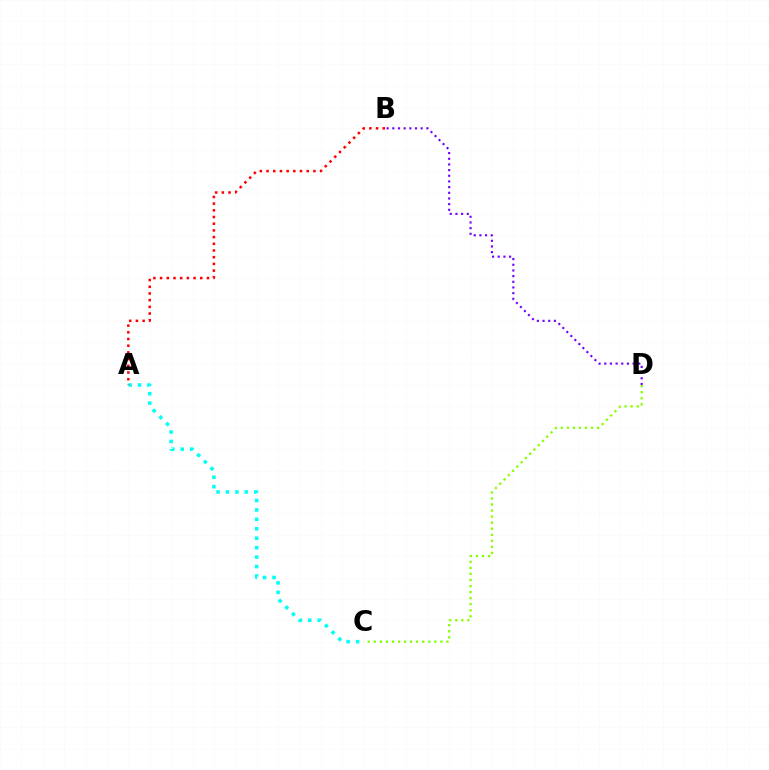{('B', 'D'): [{'color': '#7200ff', 'line_style': 'dotted', 'thickness': 1.54}], ('C', 'D'): [{'color': '#84ff00', 'line_style': 'dotted', 'thickness': 1.65}], ('A', 'C'): [{'color': '#00fff6', 'line_style': 'dotted', 'thickness': 2.56}], ('A', 'B'): [{'color': '#ff0000', 'line_style': 'dotted', 'thickness': 1.82}]}